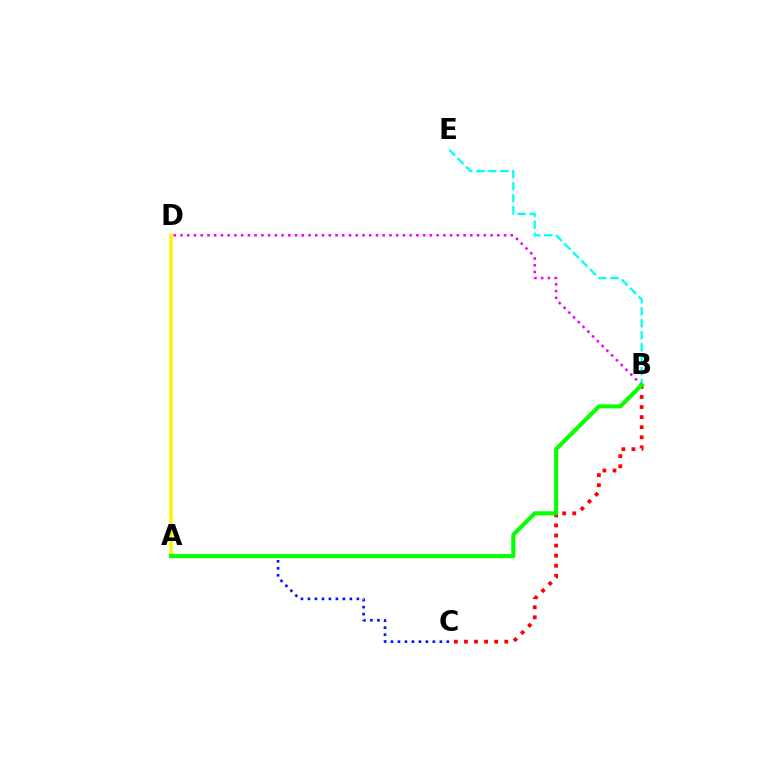{('B', 'E'): [{'color': '#00fff6', 'line_style': 'dashed', 'thickness': 1.63}], ('A', 'D'): [{'color': '#fcf500', 'line_style': 'solid', 'thickness': 2.53}], ('B', 'C'): [{'color': '#ff0000', 'line_style': 'dotted', 'thickness': 2.74}], ('B', 'D'): [{'color': '#ee00ff', 'line_style': 'dotted', 'thickness': 1.83}], ('A', 'C'): [{'color': '#0010ff', 'line_style': 'dotted', 'thickness': 1.9}], ('A', 'B'): [{'color': '#08ff00', 'line_style': 'solid', 'thickness': 2.95}]}